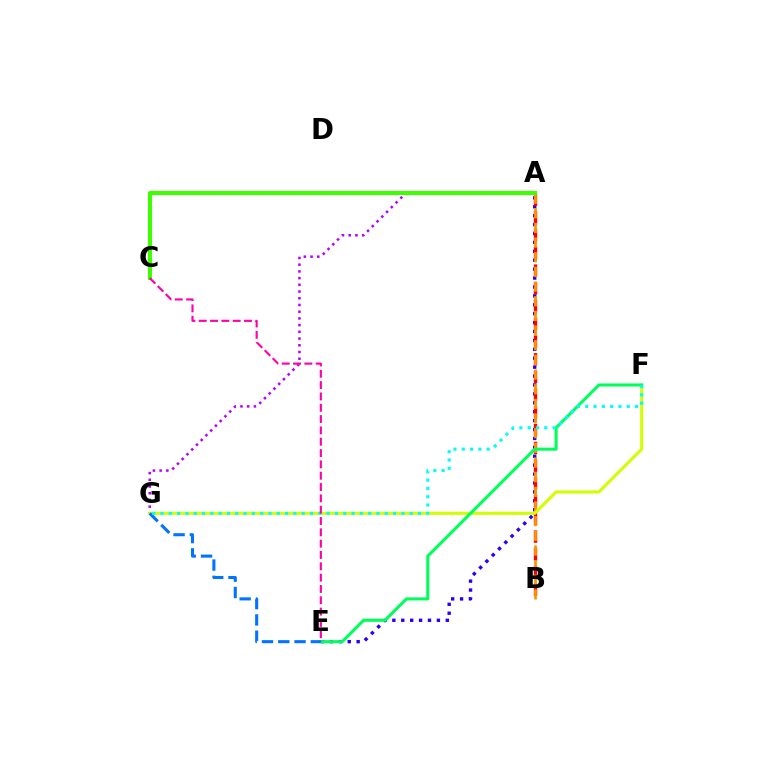{('A', 'E'): [{'color': '#2500ff', 'line_style': 'dotted', 'thickness': 2.42}], ('A', 'B'): [{'color': '#ff0000', 'line_style': 'dashed', 'thickness': 2.41}, {'color': '#ff9400', 'line_style': 'dashed', 'thickness': 1.99}], ('A', 'G'): [{'color': '#b900ff', 'line_style': 'dotted', 'thickness': 1.82}], ('F', 'G'): [{'color': '#d1ff00', 'line_style': 'solid', 'thickness': 2.21}, {'color': '#00fff6', 'line_style': 'dotted', 'thickness': 2.26}], ('E', 'F'): [{'color': '#00ff5c', 'line_style': 'solid', 'thickness': 2.2}], ('A', 'C'): [{'color': '#3dff00', 'line_style': 'solid', 'thickness': 2.93}], ('E', 'G'): [{'color': '#0074ff', 'line_style': 'dashed', 'thickness': 2.21}], ('C', 'E'): [{'color': '#ff00ac', 'line_style': 'dashed', 'thickness': 1.54}]}